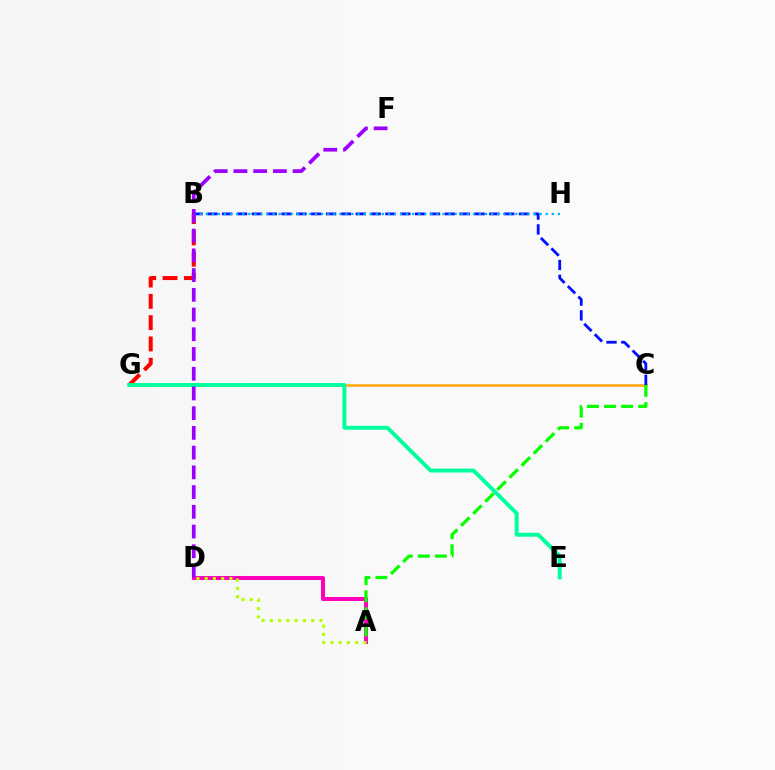{('C', 'G'): [{'color': '#ffa500', 'line_style': 'solid', 'thickness': 1.81}], ('A', 'D'): [{'color': '#ff00bd', 'line_style': 'solid', 'thickness': 2.89}, {'color': '#b3ff00', 'line_style': 'dotted', 'thickness': 2.24}], ('B', 'G'): [{'color': '#ff0000', 'line_style': 'dashed', 'thickness': 2.89}], ('B', 'C'): [{'color': '#0010ff', 'line_style': 'dashed', 'thickness': 2.02}], ('E', 'G'): [{'color': '#00ff9d', 'line_style': 'solid', 'thickness': 2.83}], ('B', 'H'): [{'color': '#00b5ff', 'line_style': 'dotted', 'thickness': 1.65}], ('A', 'C'): [{'color': '#08ff00', 'line_style': 'dashed', 'thickness': 2.32}], ('D', 'F'): [{'color': '#9b00ff', 'line_style': 'dashed', 'thickness': 2.68}]}